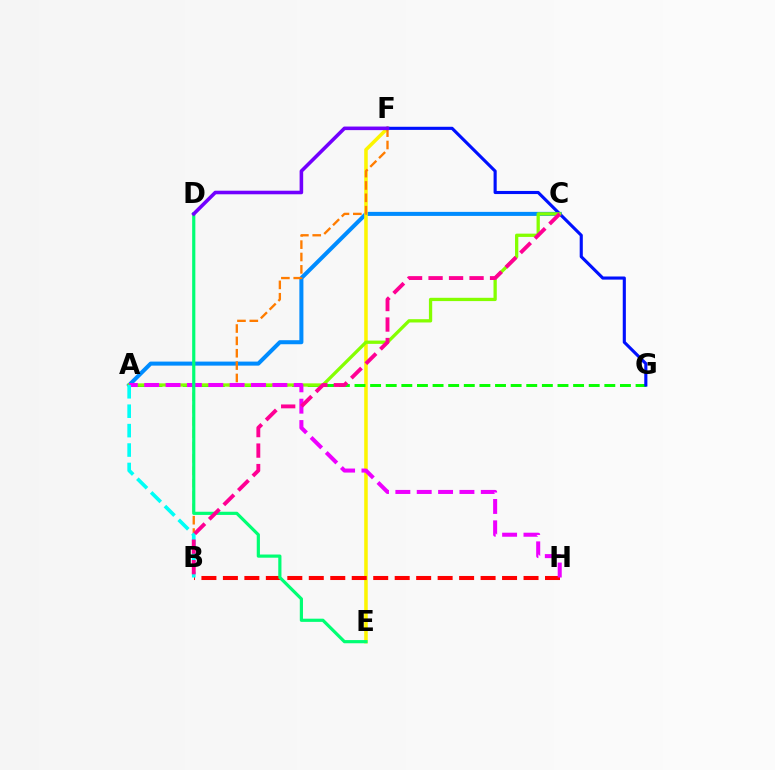{('A', 'C'): [{'color': '#008cff', 'line_style': 'solid', 'thickness': 2.91}, {'color': '#84ff00', 'line_style': 'solid', 'thickness': 2.37}], ('E', 'F'): [{'color': '#fcf500', 'line_style': 'solid', 'thickness': 2.54}], ('B', 'H'): [{'color': '#ff0000', 'line_style': 'dashed', 'thickness': 2.92}], ('B', 'F'): [{'color': '#ff7c00', 'line_style': 'dashed', 'thickness': 1.68}], ('A', 'G'): [{'color': '#08ff00', 'line_style': 'dashed', 'thickness': 2.12}], ('F', 'G'): [{'color': '#0010ff', 'line_style': 'solid', 'thickness': 2.25}], ('A', 'H'): [{'color': '#ee00ff', 'line_style': 'dashed', 'thickness': 2.9}], ('D', 'E'): [{'color': '#00ff74', 'line_style': 'solid', 'thickness': 2.29}], ('D', 'F'): [{'color': '#7200ff', 'line_style': 'solid', 'thickness': 2.57}], ('A', 'B'): [{'color': '#00fff6', 'line_style': 'dashed', 'thickness': 2.64}], ('B', 'C'): [{'color': '#ff0094', 'line_style': 'dashed', 'thickness': 2.78}]}